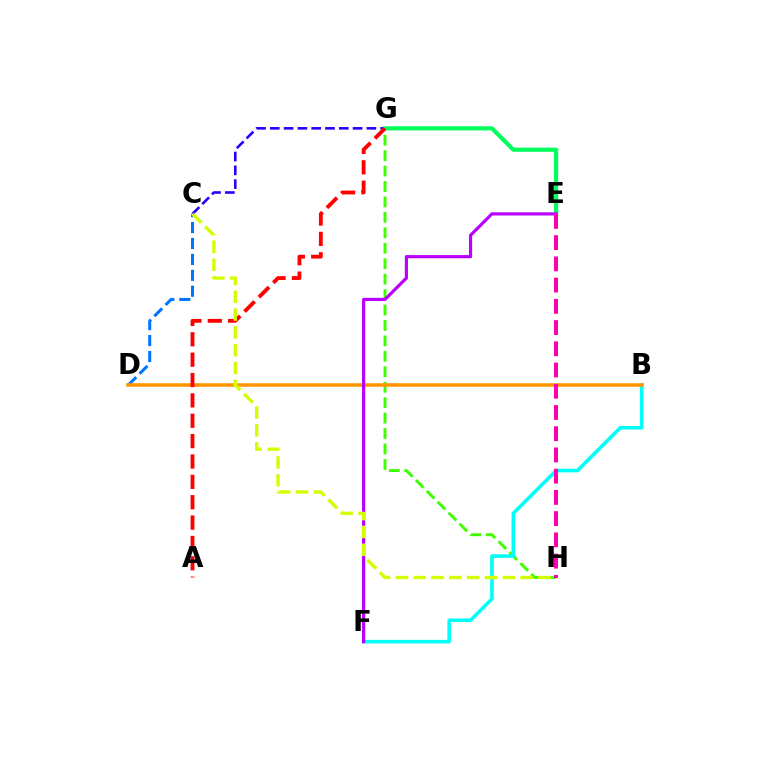{('C', 'D'): [{'color': '#0074ff', 'line_style': 'dashed', 'thickness': 2.16}], ('G', 'H'): [{'color': '#3dff00', 'line_style': 'dashed', 'thickness': 2.1}], ('C', 'G'): [{'color': '#2500ff', 'line_style': 'dashed', 'thickness': 1.87}], ('B', 'F'): [{'color': '#00fff6', 'line_style': 'solid', 'thickness': 2.58}], ('E', 'G'): [{'color': '#00ff5c', 'line_style': 'solid', 'thickness': 3.0}], ('B', 'D'): [{'color': '#ff9400', 'line_style': 'solid', 'thickness': 2.55}], ('A', 'G'): [{'color': '#ff0000', 'line_style': 'dashed', 'thickness': 2.77}], ('E', 'F'): [{'color': '#b900ff', 'line_style': 'solid', 'thickness': 2.29}], ('C', 'H'): [{'color': '#d1ff00', 'line_style': 'dashed', 'thickness': 2.42}], ('E', 'H'): [{'color': '#ff00ac', 'line_style': 'dashed', 'thickness': 2.88}]}